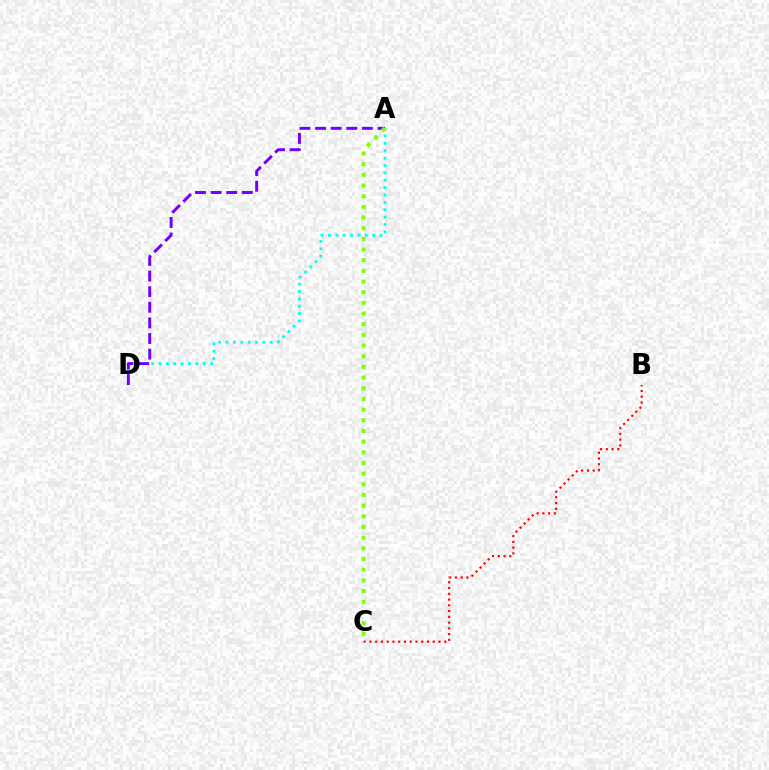{('A', 'D'): [{'color': '#00fff6', 'line_style': 'dotted', 'thickness': 2.0}, {'color': '#7200ff', 'line_style': 'dashed', 'thickness': 2.12}], ('A', 'C'): [{'color': '#84ff00', 'line_style': 'dotted', 'thickness': 2.9}], ('B', 'C'): [{'color': '#ff0000', 'line_style': 'dotted', 'thickness': 1.56}]}